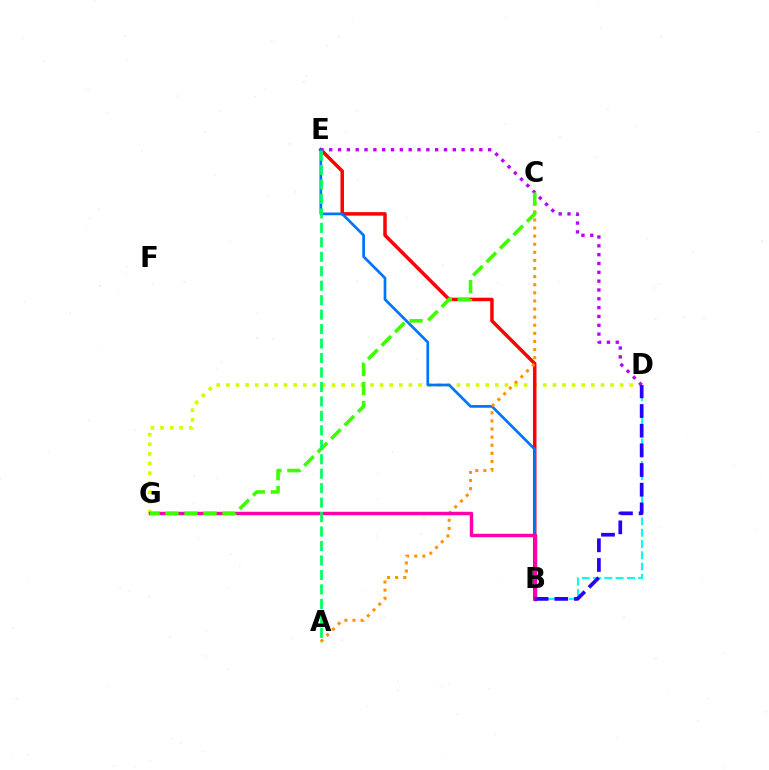{('D', 'G'): [{'color': '#d1ff00', 'line_style': 'dotted', 'thickness': 2.61}], ('B', 'E'): [{'color': '#ff0000', 'line_style': 'solid', 'thickness': 2.52}, {'color': '#0074ff', 'line_style': 'solid', 'thickness': 1.95}], ('D', 'E'): [{'color': '#b900ff', 'line_style': 'dotted', 'thickness': 2.4}], ('B', 'D'): [{'color': '#00fff6', 'line_style': 'dashed', 'thickness': 1.53}, {'color': '#2500ff', 'line_style': 'dashed', 'thickness': 2.67}], ('A', 'C'): [{'color': '#ff9400', 'line_style': 'dotted', 'thickness': 2.2}], ('B', 'G'): [{'color': '#ff00ac', 'line_style': 'solid', 'thickness': 2.49}], ('C', 'G'): [{'color': '#3dff00', 'line_style': 'dashed', 'thickness': 2.58}], ('A', 'E'): [{'color': '#00ff5c', 'line_style': 'dashed', 'thickness': 1.96}]}